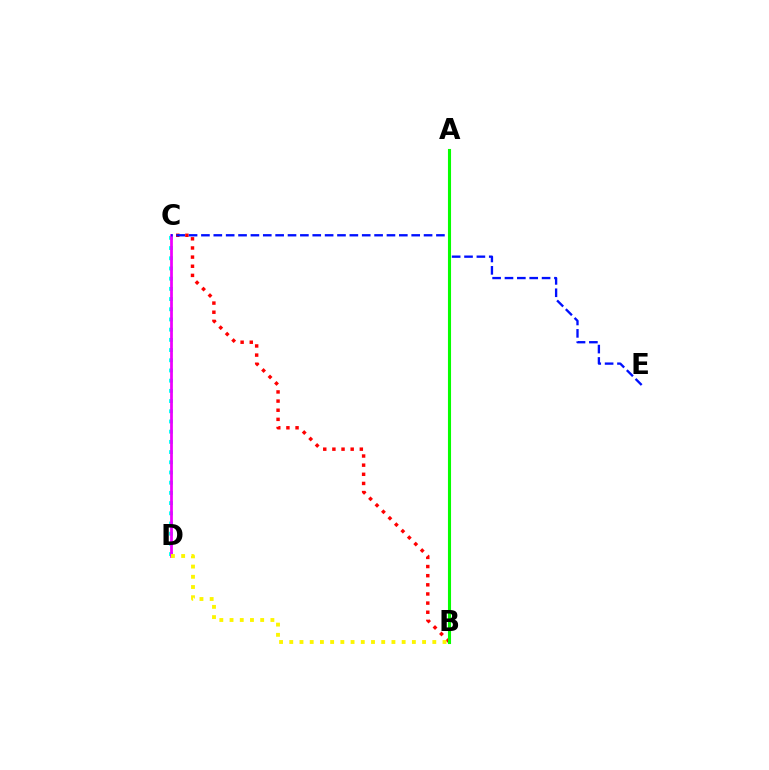{('C', 'D'): [{'color': '#00fff6', 'line_style': 'dotted', 'thickness': 2.77}, {'color': '#ee00ff', 'line_style': 'solid', 'thickness': 1.98}], ('B', 'C'): [{'color': '#ff0000', 'line_style': 'dotted', 'thickness': 2.48}], ('C', 'E'): [{'color': '#0010ff', 'line_style': 'dashed', 'thickness': 1.68}], ('B', 'D'): [{'color': '#fcf500', 'line_style': 'dotted', 'thickness': 2.78}], ('A', 'B'): [{'color': '#08ff00', 'line_style': 'solid', 'thickness': 2.22}]}